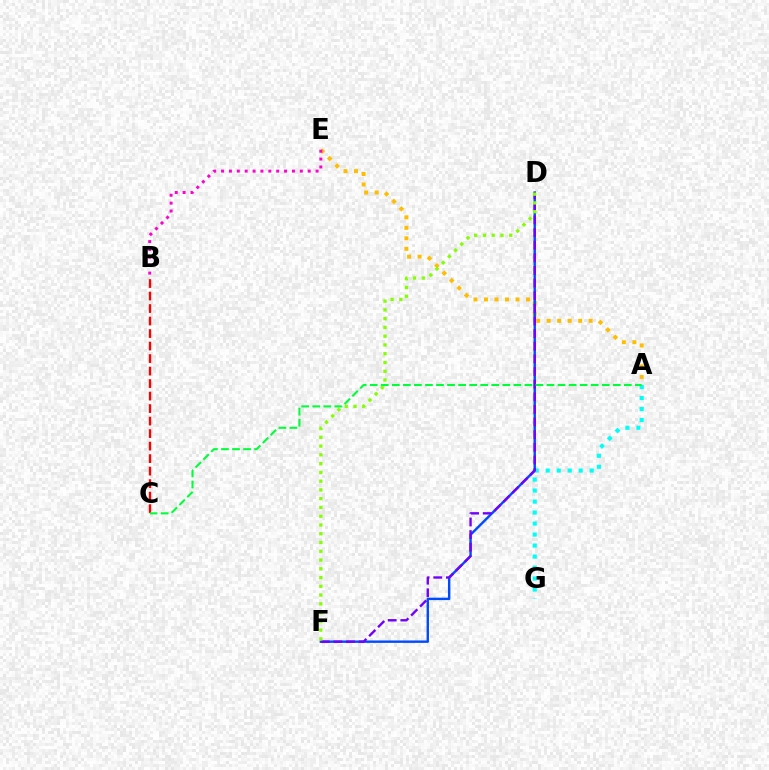{('A', 'E'): [{'color': '#ffbd00', 'line_style': 'dotted', 'thickness': 2.86}], ('A', 'G'): [{'color': '#00fff6', 'line_style': 'dotted', 'thickness': 2.99}], ('D', 'F'): [{'color': '#004bff', 'line_style': 'solid', 'thickness': 1.73}, {'color': '#7200ff', 'line_style': 'dashed', 'thickness': 1.72}, {'color': '#84ff00', 'line_style': 'dotted', 'thickness': 2.38}], ('B', 'C'): [{'color': '#ff0000', 'line_style': 'dashed', 'thickness': 1.7}], ('B', 'E'): [{'color': '#ff00cf', 'line_style': 'dotted', 'thickness': 2.14}], ('A', 'C'): [{'color': '#00ff39', 'line_style': 'dashed', 'thickness': 1.5}]}